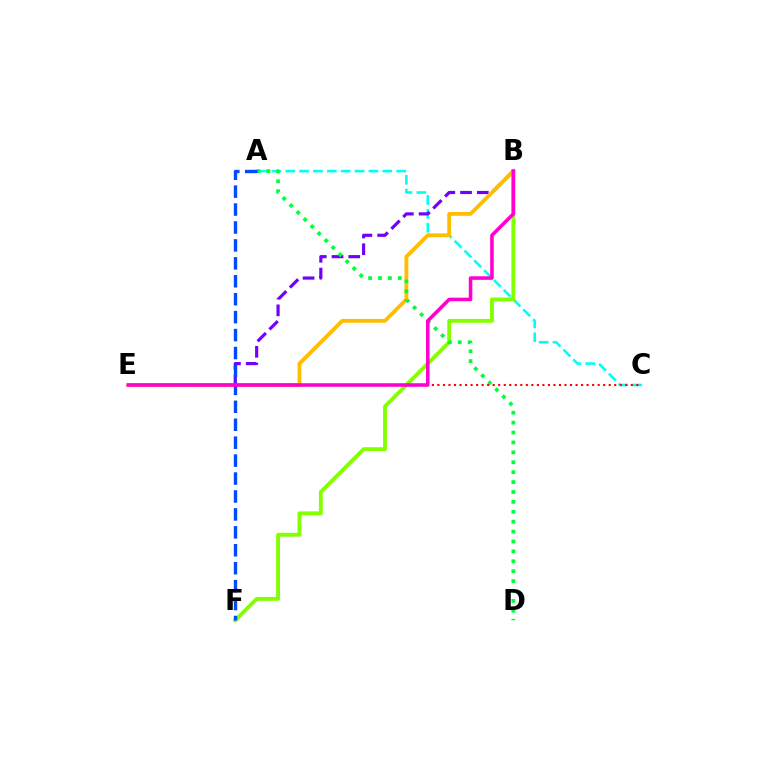{('A', 'C'): [{'color': '#00fff6', 'line_style': 'dashed', 'thickness': 1.88}], ('B', 'F'): [{'color': '#84ff00', 'line_style': 'solid', 'thickness': 2.79}], ('B', 'E'): [{'color': '#7200ff', 'line_style': 'dashed', 'thickness': 2.28}, {'color': '#ffbd00', 'line_style': 'solid', 'thickness': 2.76}, {'color': '#ff00cf', 'line_style': 'solid', 'thickness': 2.56}], ('A', 'D'): [{'color': '#00ff39', 'line_style': 'dotted', 'thickness': 2.69}], ('A', 'F'): [{'color': '#004bff', 'line_style': 'dashed', 'thickness': 2.44}], ('C', 'E'): [{'color': '#ff0000', 'line_style': 'dotted', 'thickness': 1.5}]}